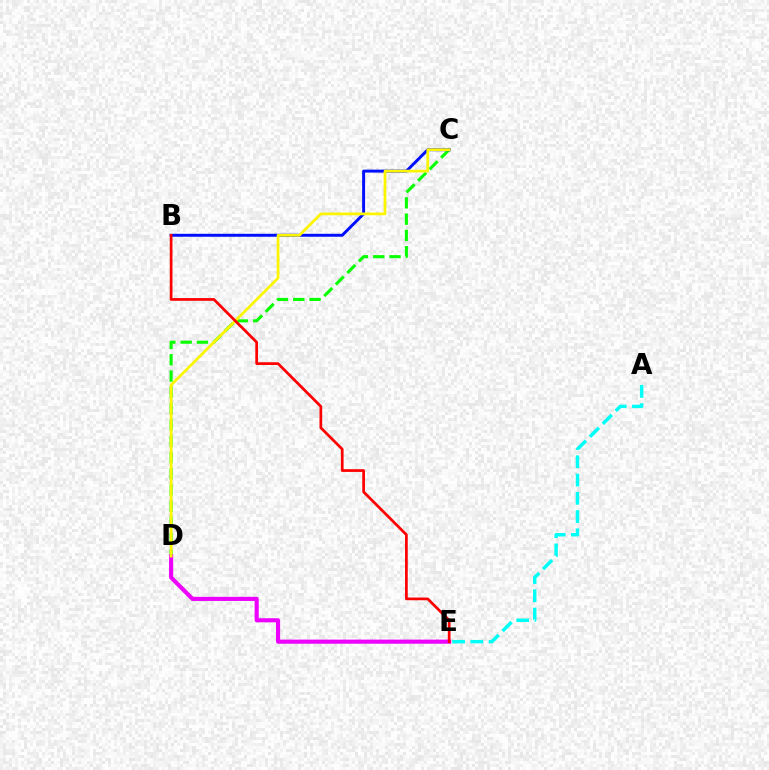{('C', 'D'): [{'color': '#08ff00', 'line_style': 'dashed', 'thickness': 2.21}, {'color': '#fcf500', 'line_style': 'solid', 'thickness': 1.97}], ('B', 'C'): [{'color': '#0010ff', 'line_style': 'solid', 'thickness': 2.13}], ('D', 'E'): [{'color': '#ee00ff', 'line_style': 'solid', 'thickness': 2.97}], ('A', 'E'): [{'color': '#00fff6', 'line_style': 'dashed', 'thickness': 2.48}], ('B', 'E'): [{'color': '#ff0000', 'line_style': 'solid', 'thickness': 1.96}]}